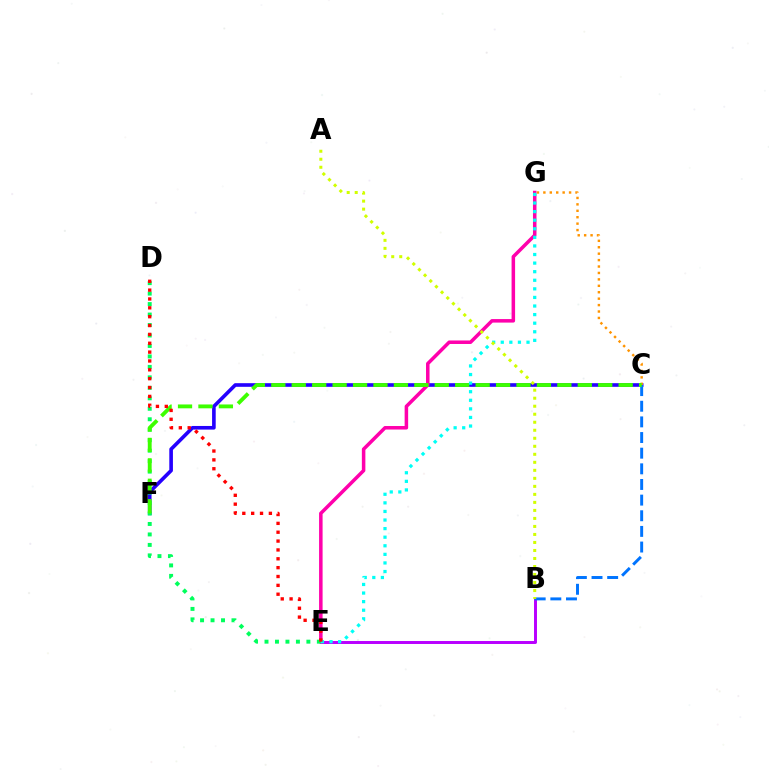{('B', 'E'): [{'color': '#b900ff', 'line_style': 'solid', 'thickness': 2.13}], ('C', 'F'): [{'color': '#2500ff', 'line_style': 'solid', 'thickness': 2.61}, {'color': '#3dff00', 'line_style': 'dashed', 'thickness': 2.78}], ('E', 'G'): [{'color': '#ff00ac', 'line_style': 'solid', 'thickness': 2.53}, {'color': '#00fff6', 'line_style': 'dotted', 'thickness': 2.33}], ('B', 'C'): [{'color': '#0074ff', 'line_style': 'dashed', 'thickness': 2.13}], ('D', 'E'): [{'color': '#00ff5c', 'line_style': 'dotted', 'thickness': 2.84}, {'color': '#ff0000', 'line_style': 'dotted', 'thickness': 2.41}], ('C', 'G'): [{'color': '#ff9400', 'line_style': 'dotted', 'thickness': 1.75}], ('A', 'B'): [{'color': '#d1ff00', 'line_style': 'dotted', 'thickness': 2.18}]}